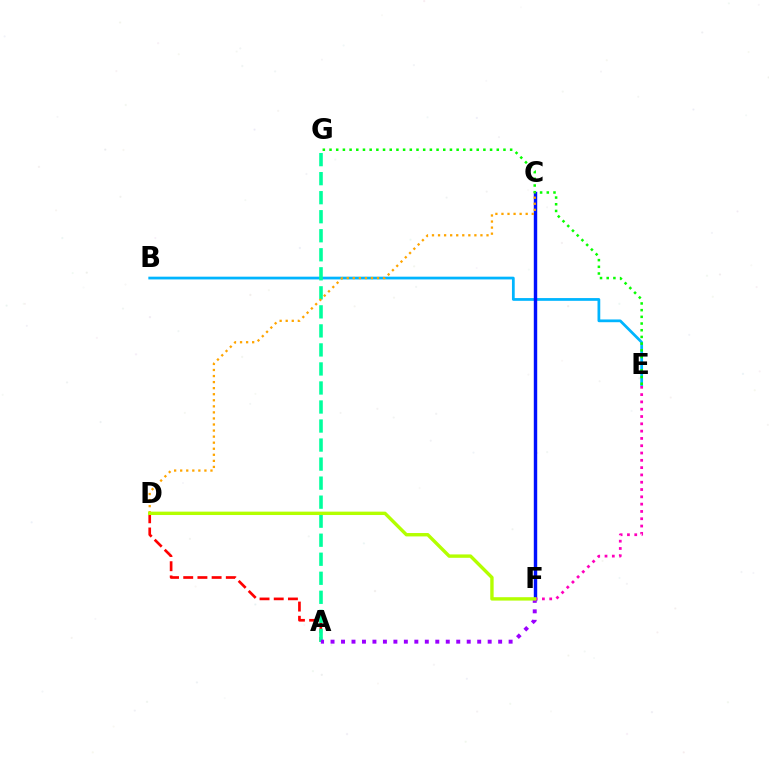{('B', 'E'): [{'color': '#00b5ff', 'line_style': 'solid', 'thickness': 1.98}], ('A', 'D'): [{'color': '#ff0000', 'line_style': 'dashed', 'thickness': 1.93}], ('A', 'G'): [{'color': '#00ff9d', 'line_style': 'dashed', 'thickness': 2.59}], ('C', 'F'): [{'color': '#0010ff', 'line_style': 'solid', 'thickness': 2.46}], ('A', 'F'): [{'color': '#9b00ff', 'line_style': 'dotted', 'thickness': 2.85}], ('E', 'G'): [{'color': '#08ff00', 'line_style': 'dotted', 'thickness': 1.82}], ('E', 'F'): [{'color': '#ff00bd', 'line_style': 'dotted', 'thickness': 1.98}], ('C', 'D'): [{'color': '#ffa500', 'line_style': 'dotted', 'thickness': 1.65}], ('D', 'F'): [{'color': '#b3ff00', 'line_style': 'solid', 'thickness': 2.44}]}